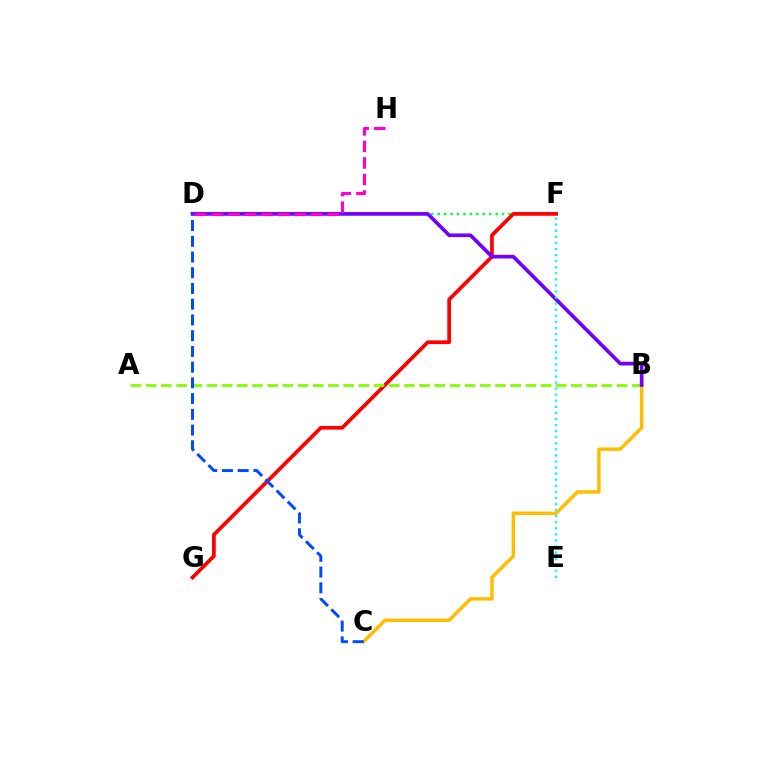{('D', 'F'): [{'color': '#00ff39', 'line_style': 'dotted', 'thickness': 1.75}], ('B', 'C'): [{'color': '#ffbd00', 'line_style': 'solid', 'thickness': 2.5}], ('F', 'G'): [{'color': '#ff0000', 'line_style': 'solid', 'thickness': 2.67}], ('A', 'B'): [{'color': '#84ff00', 'line_style': 'dashed', 'thickness': 2.06}], ('B', 'D'): [{'color': '#7200ff', 'line_style': 'solid', 'thickness': 2.65}], ('C', 'D'): [{'color': '#004bff', 'line_style': 'dashed', 'thickness': 2.14}], ('D', 'H'): [{'color': '#ff00cf', 'line_style': 'dashed', 'thickness': 2.25}], ('E', 'F'): [{'color': '#00fff6', 'line_style': 'dotted', 'thickness': 1.65}]}